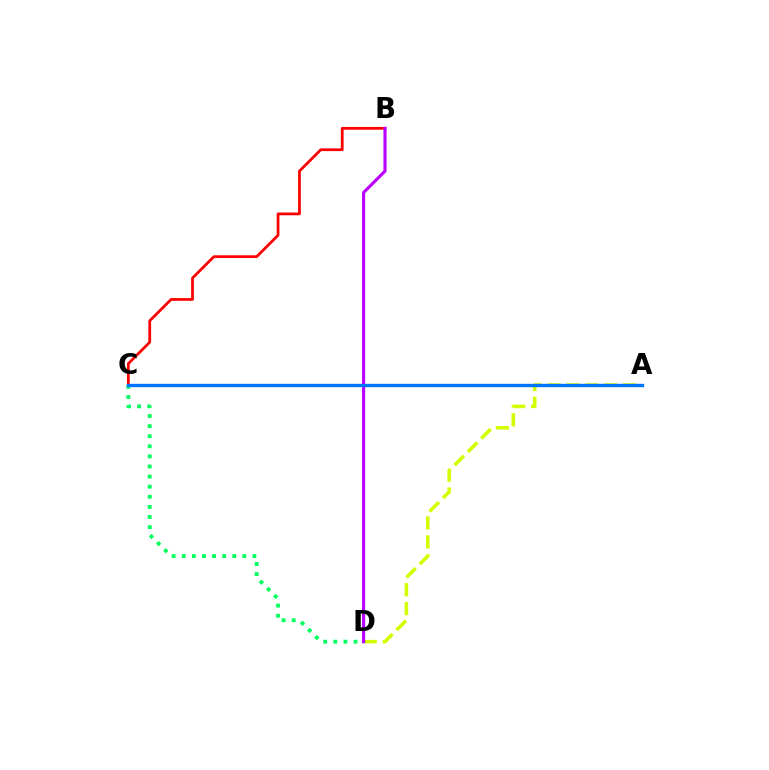{('A', 'D'): [{'color': '#d1ff00', 'line_style': 'dashed', 'thickness': 2.57}], ('B', 'C'): [{'color': '#ff0000', 'line_style': 'solid', 'thickness': 1.98}], ('C', 'D'): [{'color': '#00ff5c', 'line_style': 'dotted', 'thickness': 2.74}], ('B', 'D'): [{'color': '#b900ff', 'line_style': 'solid', 'thickness': 2.24}], ('A', 'C'): [{'color': '#0074ff', 'line_style': 'solid', 'thickness': 2.41}]}